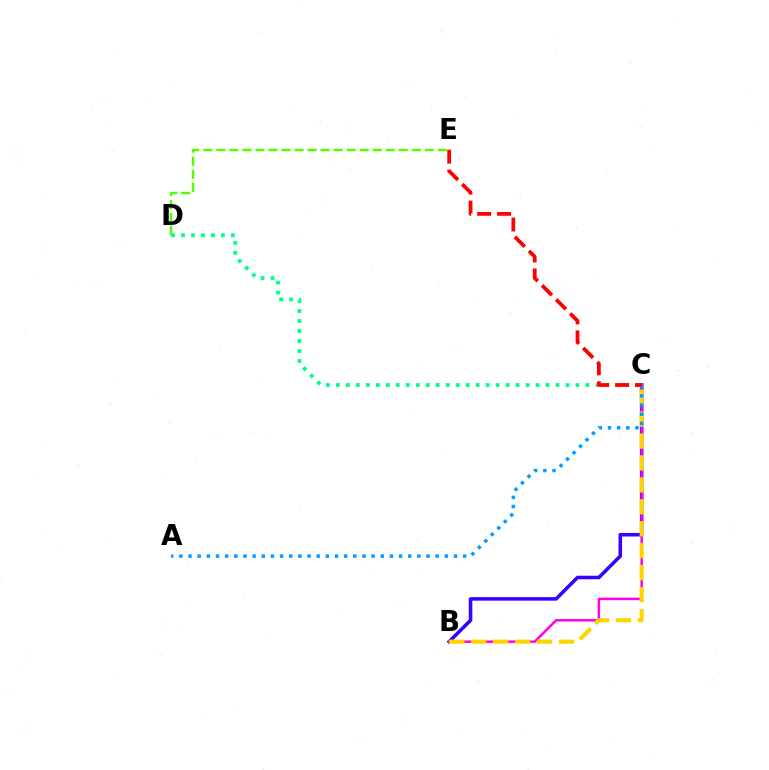{('D', 'E'): [{'color': '#4fff00', 'line_style': 'dashed', 'thickness': 1.77}], ('B', 'C'): [{'color': '#3700ff', 'line_style': 'solid', 'thickness': 2.56}, {'color': '#ff00ed', 'line_style': 'solid', 'thickness': 1.8}, {'color': '#ffd500', 'line_style': 'dashed', 'thickness': 2.98}], ('C', 'D'): [{'color': '#00ff86', 'line_style': 'dotted', 'thickness': 2.71}], ('A', 'C'): [{'color': '#009eff', 'line_style': 'dotted', 'thickness': 2.49}], ('C', 'E'): [{'color': '#ff0000', 'line_style': 'dashed', 'thickness': 2.71}]}